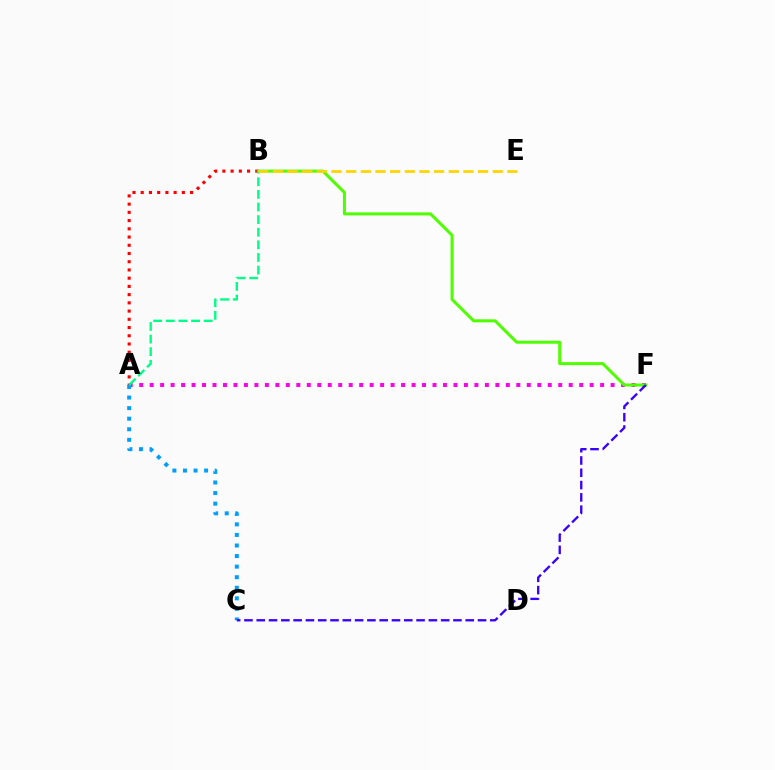{('A', 'F'): [{'color': '#ff00ed', 'line_style': 'dotted', 'thickness': 2.85}], ('A', 'B'): [{'color': '#ff0000', 'line_style': 'dotted', 'thickness': 2.24}, {'color': '#00ff86', 'line_style': 'dashed', 'thickness': 1.71}], ('B', 'F'): [{'color': '#4fff00', 'line_style': 'solid', 'thickness': 2.17}], ('A', 'C'): [{'color': '#009eff', 'line_style': 'dotted', 'thickness': 2.87}], ('C', 'F'): [{'color': '#3700ff', 'line_style': 'dashed', 'thickness': 1.67}], ('B', 'E'): [{'color': '#ffd500', 'line_style': 'dashed', 'thickness': 1.99}]}